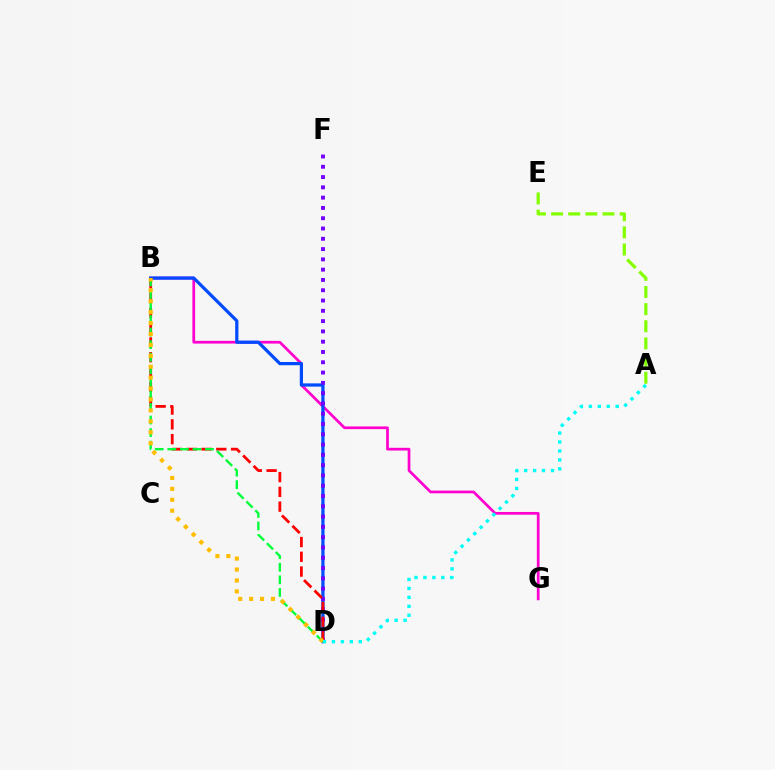{('B', 'G'): [{'color': '#ff00cf', 'line_style': 'solid', 'thickness': 1.96}], ('B', 'D'): [{'color': '#004bff', 'line_style': 'solid', 'thickness': 2.33}, {'color': '#ff0000', 'line_style': 'dashed', 'thickness': 2.01}, {'color': '#00ff39', 'line_style': 'dashed', 'thickness': 1.71}, {'color': '#ffbd00', 'line_style': 'dotted', 'thickness': 2.97}], ('A', 'E'): [{'color': '#84ff00', 'line_style': 'dashed', 'thickness': 2.33}], ('D', 'F'): [{'color': '#7200ff', 'line_style': 'dotted', 'thickness': 2.8}], ('A', 'D'): [{'color': '#00fff6', 'line_style': 'dotted', 'thickness': 2.43}]}